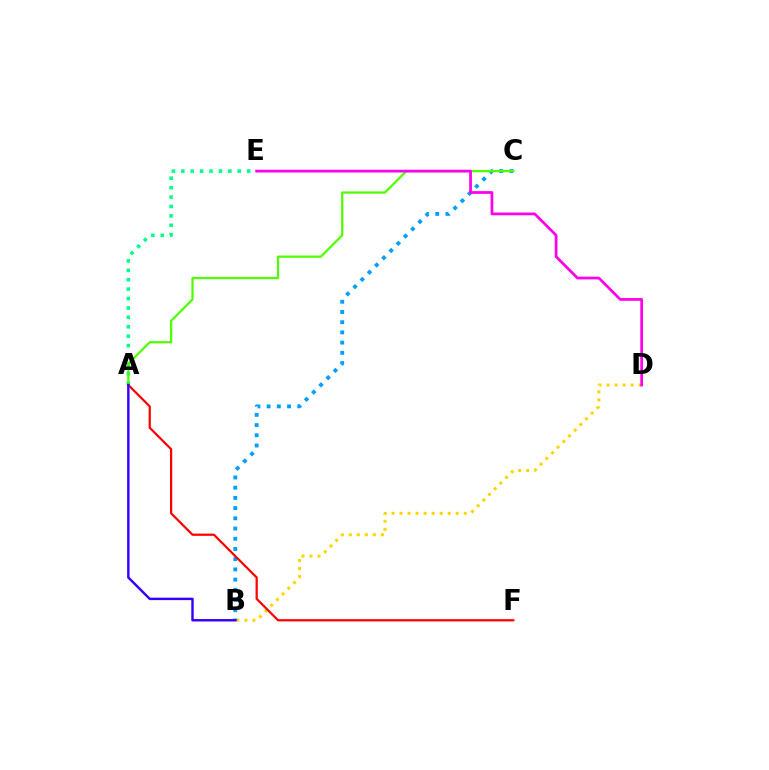{('B', 'D'): [{'color': '#ffd500', 'line_style': 'dotted', 'thickness': 2.18}], ('B', 'C'): [{'color': '#009eff', 'line_style': 'dotted', 'thickness': 2.77}], ('A', 'E'): [{'color': '#00ff86', 'line_style': 'dotted', 'thickness': 2.56}], ('A', 'F'): [{'color': '#ff0000', 'line_style': 'solid', 'thickness': 1.6}], ('A', 'C'): [{'color': '#4fff00', 'line_style': 'solid', 'thickness': 1.63}], ('A', 'B'): [{'color': '#3700ff', 'line_style': 'solid', 'thickness': 1.76}], ('D', 'E'): [{'color': '#ff00ed', 'line_style': 'solid', 'thickness': 1.98}]}